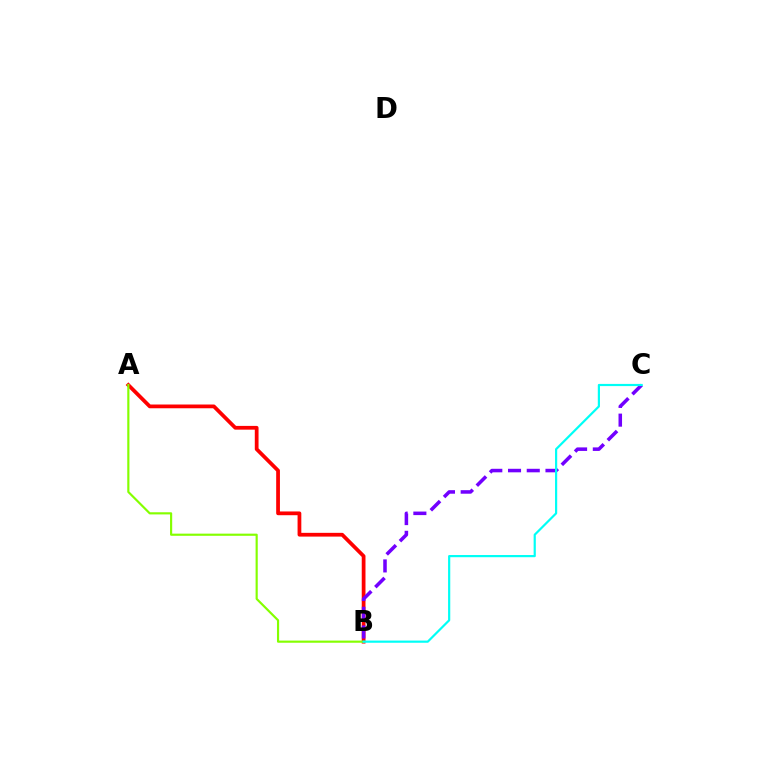{('A', 'B'): [{'color': '#ff0000', 'line_style': 'solid', 'thickness': 2.7}, {'color': '#84ff00', 'line_style': 'solid', 'thickness': 1.56}], ('B', 'C'): [{'color': '#7200ff', 'line_style': 'dashed', 'thickness': 2.54}, {'color': '#00fff6', 'line_style': 'solid', 'thickness': 1.58}]}